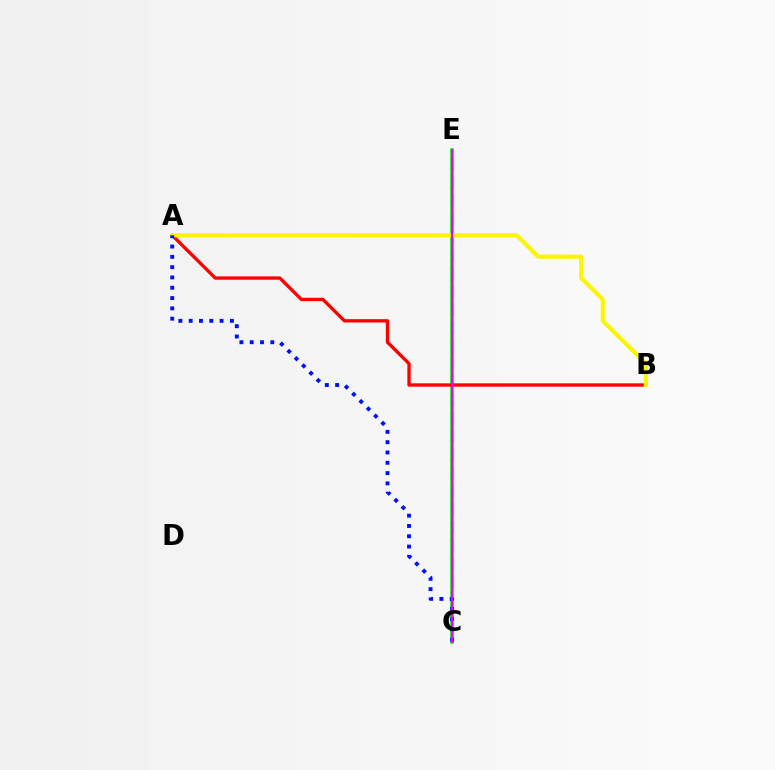{('C', 'E'): [{'color': '#00fff6', 'line_style': 'dashed', 'thickness': 2.46}, {'color': '#08ff00', 'line_style': 'solid', 'thickness': 2.58}, {'color': '#ee00ff', 'line_style': 'solid', 'thickness': 1.55}], ('A', 'B'): [{'color': '#ff0000', 'line_style': 'solid', 'thickness': 2.4}, {'color': '#fcf500', 'line_style': 'solid', 'thickness': 2.97}], ('A', 'C'): [{'color': '#0010ff', 'line_style': 'dotted', 'thickness': 2.8}]}